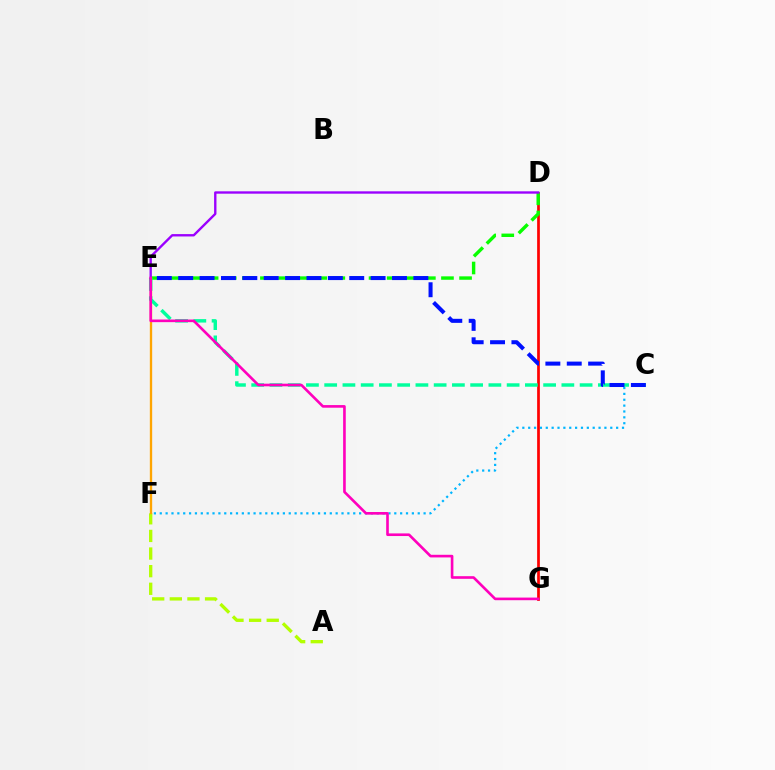{('C', 'F'): [{'color': '#00b5ff', 'line_style': 'dotted', 'thickness': 1.59}], ('D', 'G'): [{'color': '#ff0000', 'line_style': 'solid', 'thickness': 1.96}], ('A', 'F'): [{'color': '#b3ff00', 'line_style': 'dashed', 'thickness': 2.39}], ('D', 'E'): [{'color': '#08ff00', 'line_style': 'dashed', 'thickness': 2.46}, {'color': '#9b00ff', 'line_style': 'solid', 'thickness': 1.71}], ('E', 'F'): [{'color': '#ffa500', 'line_style': 'solid', 'thickness': 1.69}], ('C', 'E'): [{'color': '#00ff9d', 'line_style': 'dashed', 'thickness': 2.48}, {'color': '#0010ff', 'line_style': 'dashed', 'thickness': 2.9}], ('E', 'G'): [{'color': '#ff00bd', 'line_style': 'solid', 'thickness': 1.9}]}